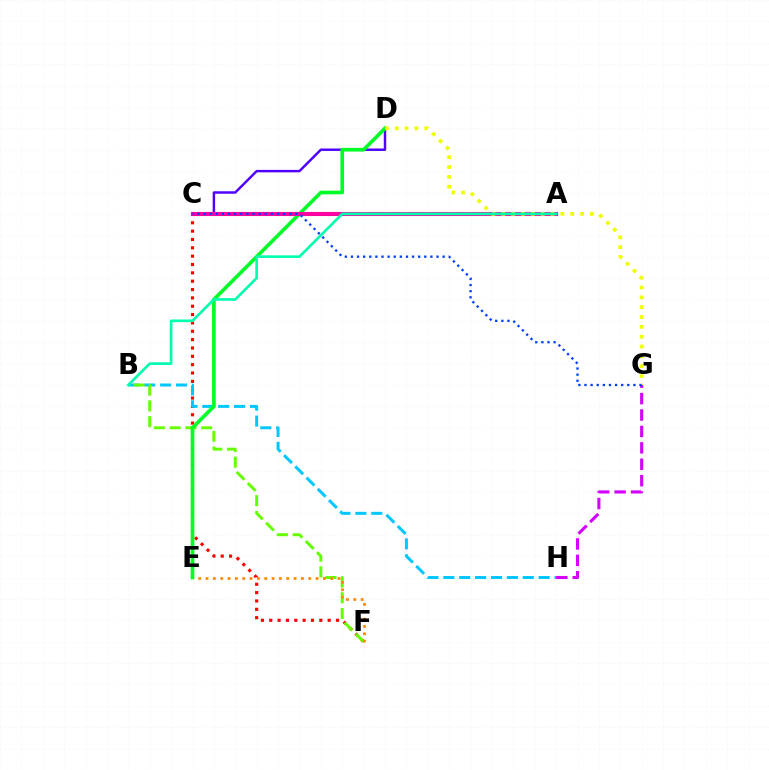{('C', 'F'): [{'color': '#ff0000', 'line_style': 'dotted', 'thickness': 2.27}], ('B', 'H'): [{'color': '#00c7ff', 'line_style': 'dashed', 'thickness': 2.16}], ('B', 'F'): [{'color': '#66ff00', 'line_style': 'dashed', 'thickness': 2.14}], ('C', 'D'): [{'color': '#4f00ff', 'line_style': 'solid', 'thickness': 1.78}], ('G', 'H'): [{'color': '#d600ff', 'line_style': 'dashed', 'thickness': 2.23}], ('D', 'E'): [{'color': '#00ff27', 'line_style': 'solid', 'thickness': 2.64}], ('A', 'C'): [{'color': '#ff00a0', 'line_style': 'solid', 'thickness': 2.94}], ('D', 'G'): [{'color': '#eeff00', 'line_style': 'dotted', 'thickness': 2.67}], ('E', 'F'): [{'color': '#ff8800', 'line_style': 'dotted', 'thickness': 1.99}], ('A', 'B'): [{'color': '#00ffaf', 'line_style': 'solid', 'thickness': 1.93}], ('C', 'G'): [{'color': '#003fff', 'line_style': 'dotted', 'thickness': 1.66}]}